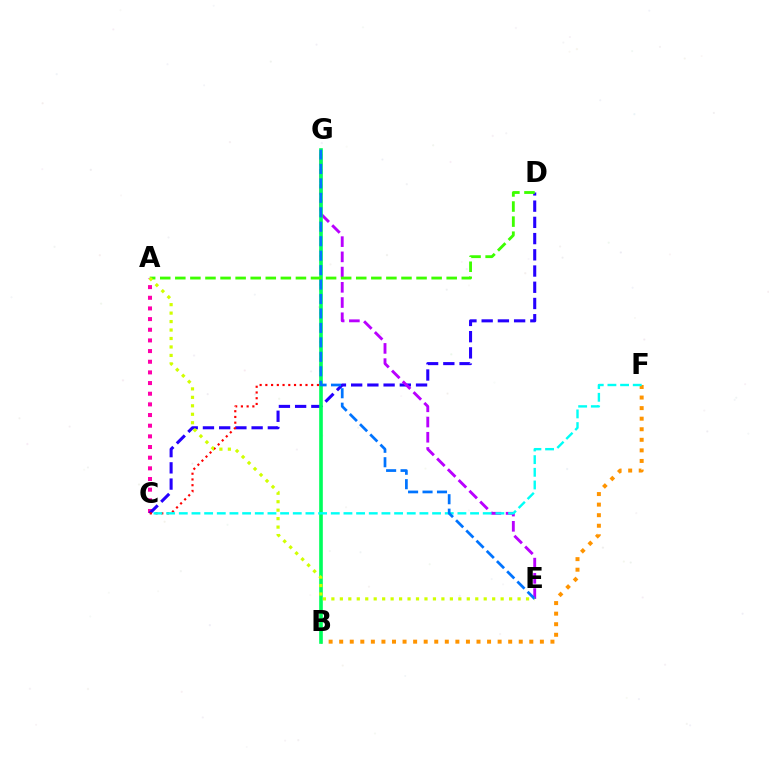{('A', 'C'): [{'color': '#ff00ac', 'line_style': 'dotted', 'thickness': 2.9}], ('C', 'D'): [{'color': '#2500ff', 'line_style': 'dashed', 'thickness': 2.2}], ('C', 'G'): [{'color': '#ff0000', 'line_style': 'dotted', 'thickness': 1.56}], ('B', 'F'): [{'color': '#ff9400', 'line_style': 'dotted', 'thickness': 2.87}], ('E', 'G'): [{'color': '#b900ff', 'line_style': 'dashed', 'thickness': 2.07}, {'color': '#0074ff', 'line_style': 'dashed', 'thickness': 1.96}], ('B', 'G'): [{'color': '#00ff5c', 'line_style': 'solid', 'thickness': 2.62}], ('C', 'F'): [{'color': '#00fff6', 'line_style': 'dashed', 'thickness': 1.72}], ('A', 'D'): [{'color': '#3dff00', 'line_style': 'dashed', 'thickness': 2.05}], ('A', 'E'): [{'color': '#d1ff00', 'line_style': 'dotted', 'thickness': 2.3}]}